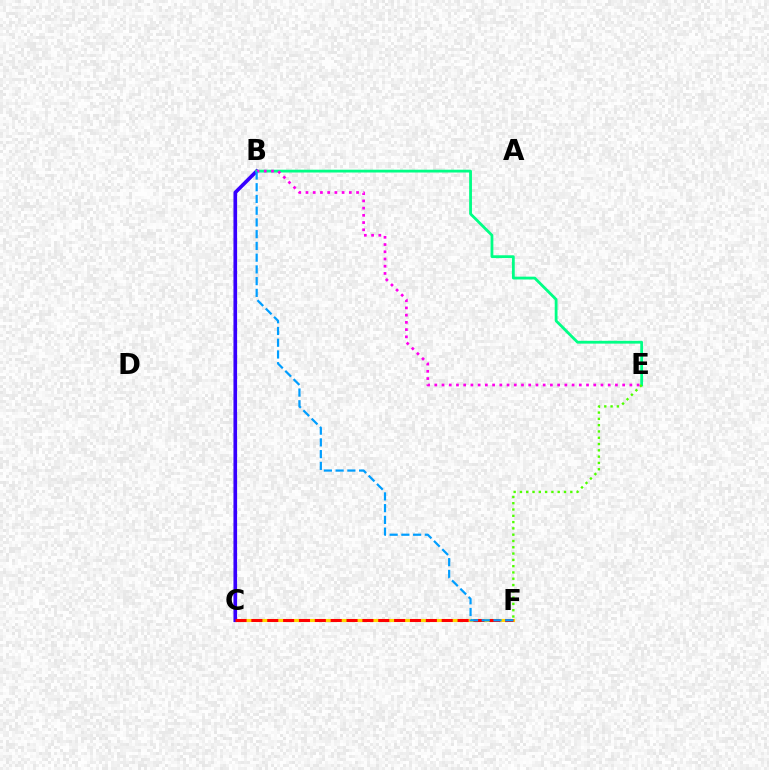{('C', 'F'): [{'color': '#ffd500', 'line_style': 'solid', 'thickness': 2.24}, {'color': '#ff0000', 'line_style': 'dashed', 'thickness': 2.15}], ('B', 'C'): [{'color': '#3700ff', 'line_style': 'solid', 'thickness': 2.62}], ('B', 'E'): [{'color': '#00ff86', 'line_style': 'solid', 'thickness': 2.02}, {'color': '#ff00ed', 'line_style': 'dotted', 'thickness': 1.96}], ('E', 'F'): [{'color': '#4fff00', 'line_style': 'dotted', 'thickness': 1.71}], ('B', 'F'): [{'color': '#009eff', 'line_style': 'dashed', 'thickness': 1.59}]}